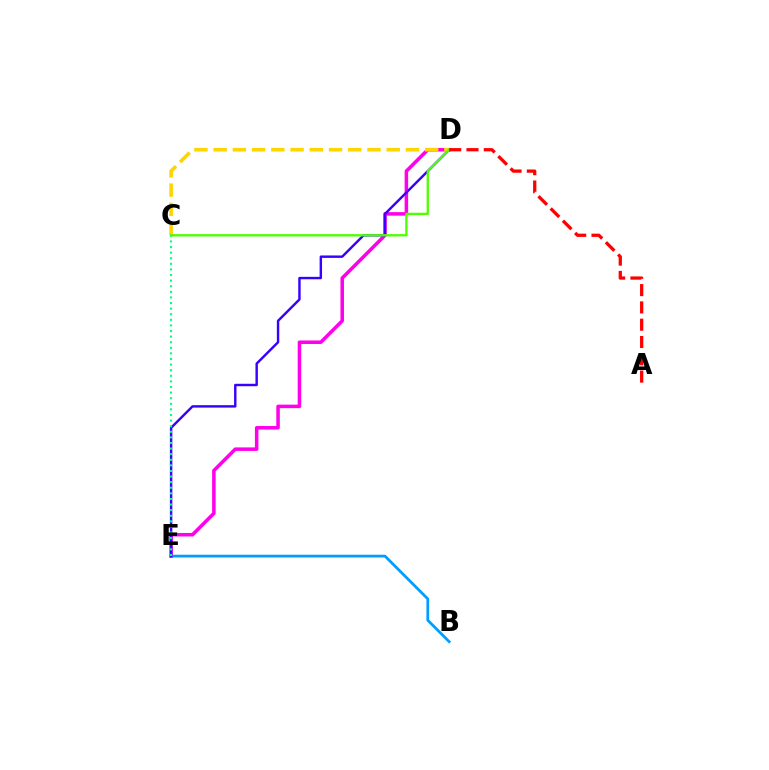{('D', 'E'): [{'color': '#ff00ed', 'line_style': 'solid', 'thickness': 2.54}, {'color': '#3700ff', 'line_style': 'solid', 'thickness': 1.74}], ('B', 'E'): [{'color': '#009eff', 'line_style': 'solid', 'thickness': 1.98}], ('C', 'E'): [{'color': '#00ff86', 'line_style': 'dotted', 'thickness': 1.52}], ('C', 'D'): [{'color': '#ffd500', 'line_style': 'dashed', 'thickness': 2.61}, {'color': '#4fff00', 'line_style': 'solid', 'thickness': 1.68}], ('A', 'D'): [{'color': '#ff0000', 'line_style': 'dashed', 'thickness': 2.35}]}